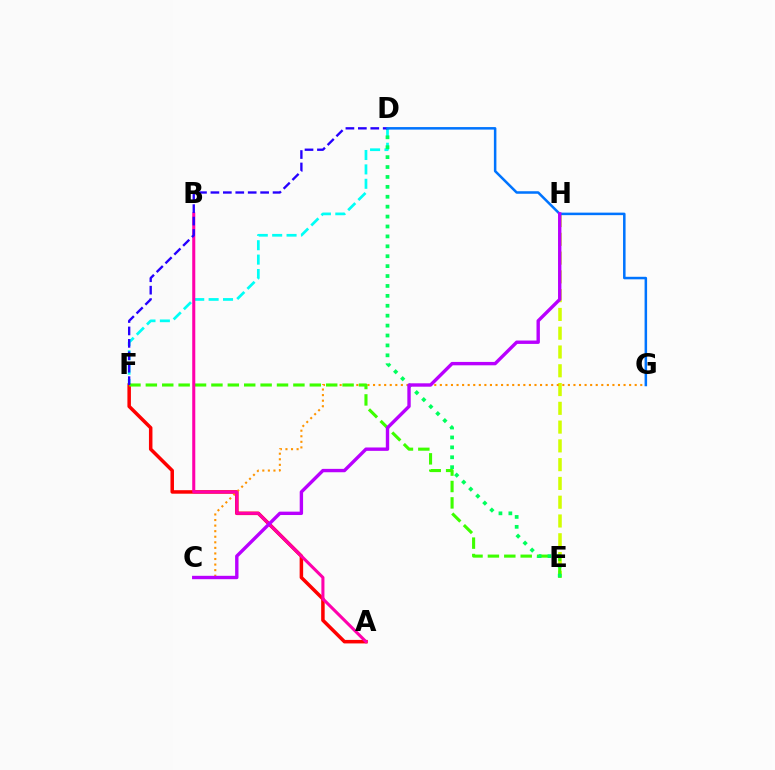{('A', 'F'): [{'color': '#ff0000', 'line_style': 'solid', 'thickness': 2.52}], ('E', 'H'): [{'color': '#d1ff00', 'line_style': 'dashed', 'thickness': 2.55}], ('C', 'G'): [{'color': '#ff9400', 'line_style': 'dotted', 'thickness': 1.51}], ('D', 'F'): [{'color': '#00fff6', 'line_style': 'dashed', 'thickness': 1.96}, {'color': '#2500ff', 'line_style': 'dashed', 'thickness': 1.69}], ('E', 'F'): [{'color': '#3dff00', 'line_style': 'dashed', 'thickness': 2.23}], ('A', 'B'): [{'color': '#ff00ac', 'line_style': 'solid', 'thickness': 2.2}], ('D', 'E'): [{'color': '#00ff5c', 'line_style': 'dotted', 'thickness': 2.69}], ('D', 'G'): [{'color': '#0074ff', 'line_style': 'solid', 'thickness': 1.82}], ('C', 'H'): [{'color': '#b900ff', 'line_style': 'solid', 'thickness': 2.43}]}